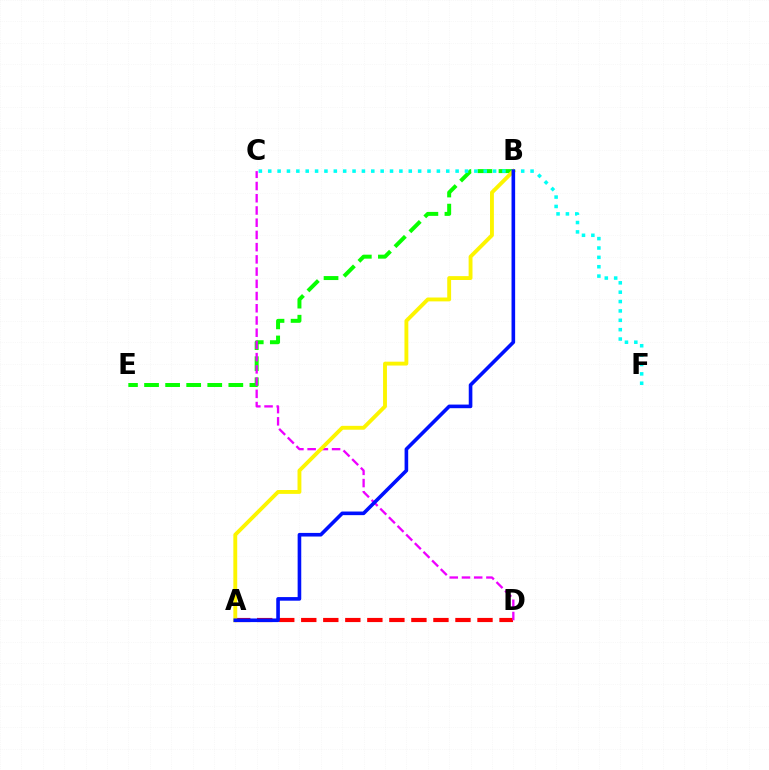{('B', 'E'): [{'color': '#08ff00', 'line_style': 'dashed', 'thickness': 2.86}], ('A', 'D'): [{'color': '#ff0000', 'line_style': 'dashed', 'thickness': 2.99}], ('C', 'F'): [{'color': '#00fff6', 'line_style': 'dotted', 'thickness': 2.55}], ('C', 'D'): [{'color': '#ee00ff', 'line_style': 'dashed', 'thickness': 1.66}], ('A', 'B'): [{'color': '#fcf500', 'line_style': 'solid', 'thickness': 2.79}, {'color': '#0010ff', 'line_style': 'solid', 'thickness': 2.6}]}